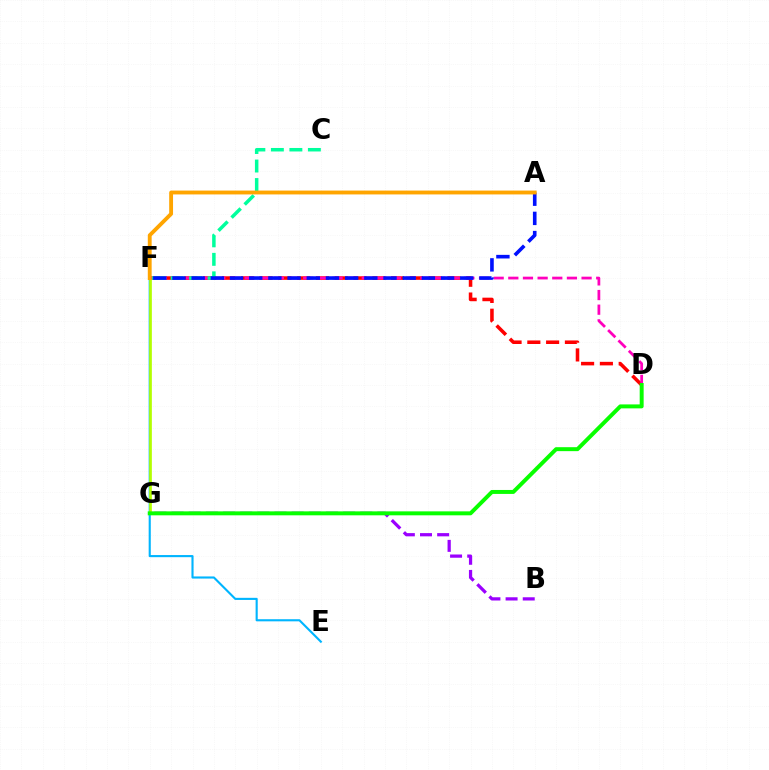{('E', 'F'): [{'color': '#00b5ff', 'line_style': 'solid', 'thickness': 1.53}], ('D', 'F'): [{'color': '#ff0000', 'line_style': 'dashed', 'thickness': 2.55}, {'color': '#ff00bd', 'line_style': 'dashed', 'thickness': 1.99}], ('F', 'G'): [{'color': '#b3ff00', 'line_style': 'solid', 'thickness': 1.95}], ('C', 'F'): [{'color': '#00ff9d', 'line_style': 'dashed', 'thickness': 2.51}], ('B', 'G'): [{'color': '#9b00ff', 'line_style': 'dashed', 'thickness': 2.33}], ('A', 'F'): [{'color': '#0010ff', 'line_style': 'dashed', 'thickness': 2.61}, {'color': '#ffa500', 'line_style': 'solid', 'thickness': 2.78}], ('D', 'G'): [{'color': '#08ff00', 'line_style': 'solid', 'thickness': 2.85}]}